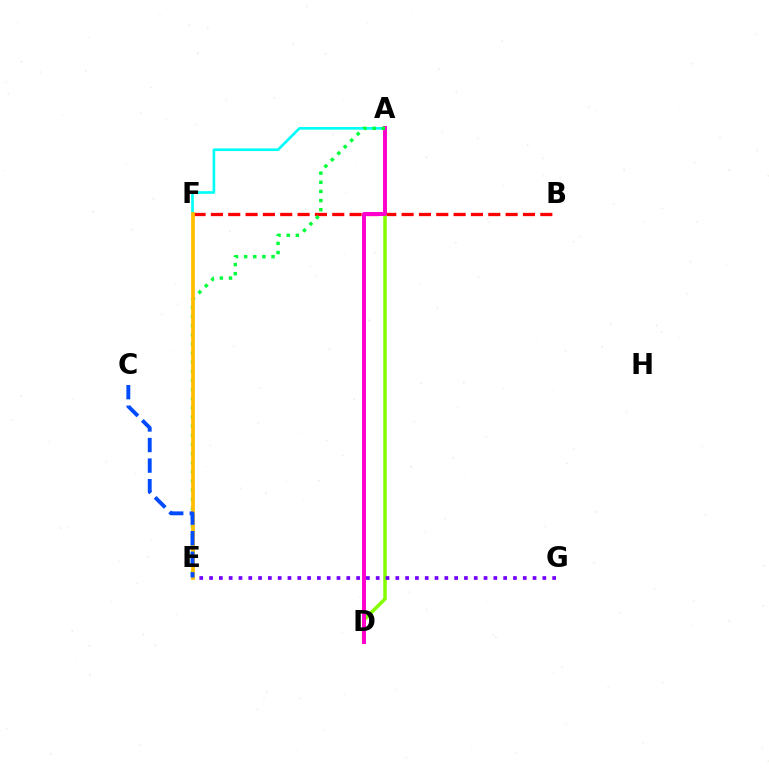{('A', 'F'): [{'color': '#00fff6', 'line_style': 'solid', 'thickness': 1.92}], ('B', 'F'): [{'color': '#ff0000', 'line_style': 'dashed', 'thickness': 2.36}], ('A', 'D'): [{'color': '#84ff00', 'line_style': 'solid', 'thickness': 2.53}, {'color': '#ff00cf', 'line_style': 'solid', 'thickness': 2.84}], ('E', 'G'): [{'color': '#7200ff', 'line_style': 'dotted', 'thickness': 2.66}], ('A', 'E'): [{'color': '#00ff39', 'line_style': 'dotted', 'thickness': 2.48}], ('E', 'F'): [{'color': '#ffbd00', 'line_style': 'solid', 'thickness': 2.71}], ('C', 'E'): [{'color': '#004bff', 'line_style': 'dashed', 'thickness': 2.79}]}